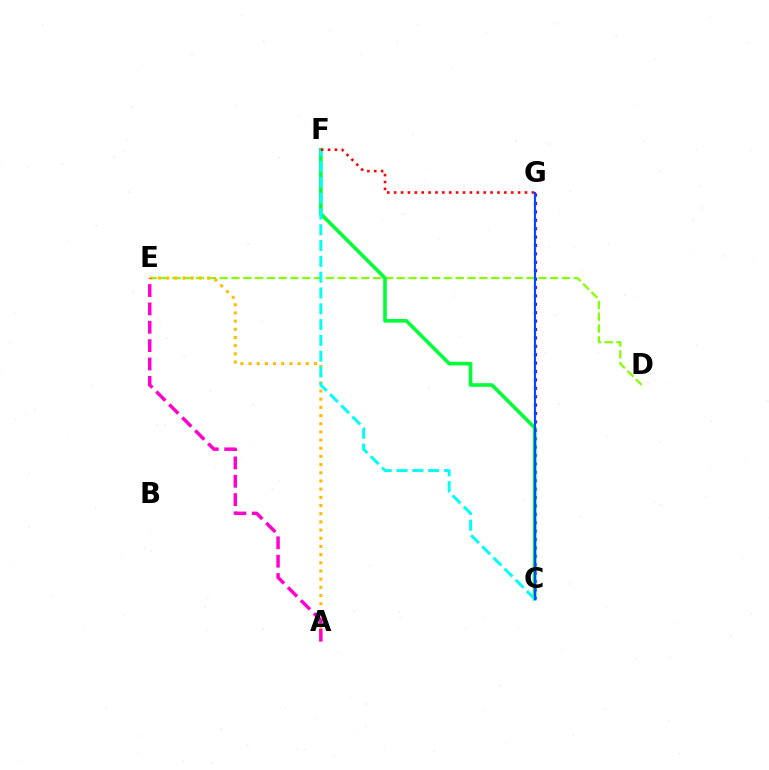{('C', 'G'): [{'color': '#7200ff', 'line_style': 'dotted', 'thickness': 2.28}, {'color': '#004bff', 'line_style': 'solid', 'thickness': 1.55}], ('D', 'E'): [{'color': '#84ff00', 'line_style': 'dashed', 'thickness': 1.6}], ('A', 'E'): [{'color': '#ffbd00', 'line_style': 'dotted', 'thickness': 2.22}, {'color': '#ff00cf', 'line_style': 'dashed', 'thickness': 2.49}], ('C', 'F'): [{'color': '#00ff39', 'line_style': 'solid', 'thickness': 2.6}, {'color': '#00fff6', 'line_style': 'dashed', 'thickness': 2.15}], ('F', 'G'): [{'color': '#ff0000', 'line_style': 'dotted', 'thickness': 1.87}]}